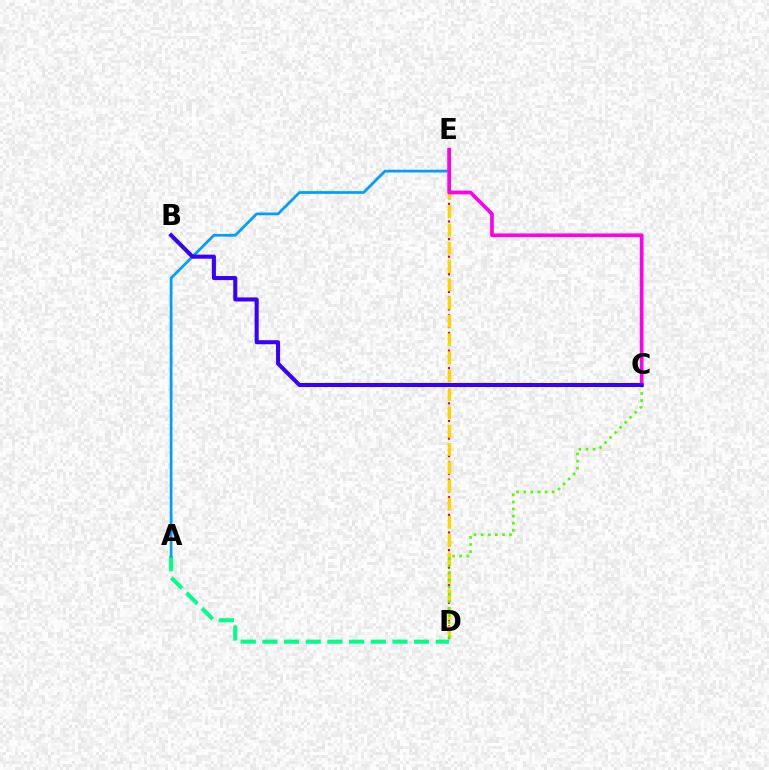{('A', 'D'): [{'color': '#00ff86', 'line_style': 'dashed', 'thickness': 2.94}], ('A', 'E'): [{'color': '#009eff', 'line_style': 'solid', 'thickness': 1.97}], ('D', 'E'): [{'color': '#ff0000', 'line_style': 'dotted', 'thickness': 1.59}, {'color': '#ffd500', 'line_style': 'dashed', 'thickness': 2.48}], ('C', 'E'): [{'color': '#ff00ed', 'line_style': 'solid', 'thickness': 2.67}], ('C', 'D'): [{'color': '#4fff00', 'line_style': 'dotted', 'thickness': 1.93}], ('B', 'C'): [{'color': '#3700ff', 'line_style': 'solid', 'thickness': 2.92}]}